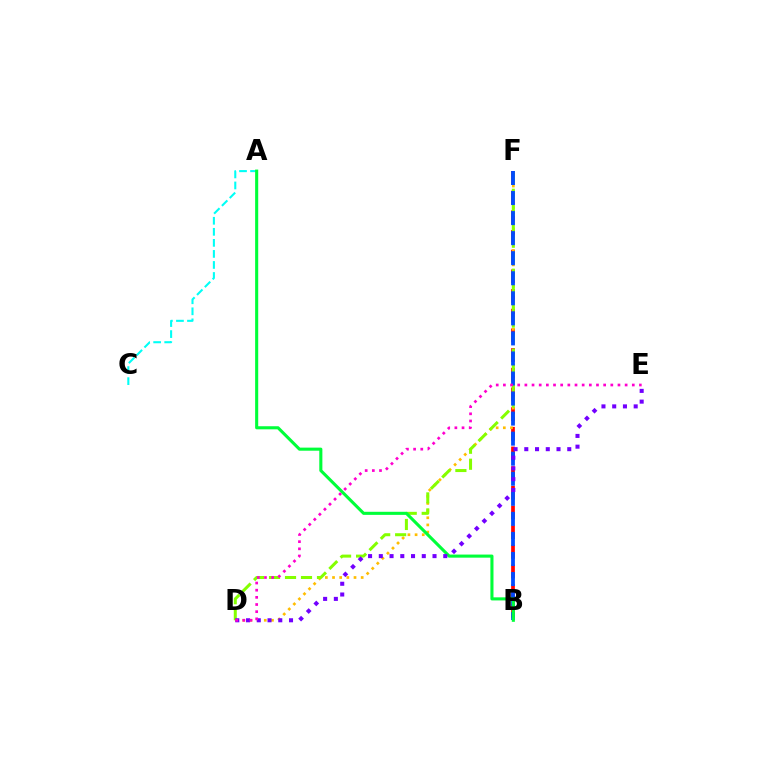{('B', 'F'): [{'color': '#ff0000', 'line_style': 'dashed', 'thickness': 2.67}, {'color': '#004bff', 'line_style': 'dashed', 'thickness': 2.72}], ('D', 'F'): [{'color': '#ffbd00', 'line_style': 'dotted', 'thickness': 1.95}, {'color': '#84ff00', 'line_style': 'dashed', 'thickness': 2.17}], ('A', 'C'): [{'color': '#00fff6', 'line_style': 'dashed', 'thickness': 1.5}], ('A', 'B'): [{'color': '#00ff39', 'line_style': 'solid', 'thickness': 2.22}], ('D', 'E'): [{'color': '#7200ff', 'line_style': 'dotted', 'thickness': 2.92}, {'color': '#ff00cf', 'line_style': 'dotted', 'thickness': 1.95}]}